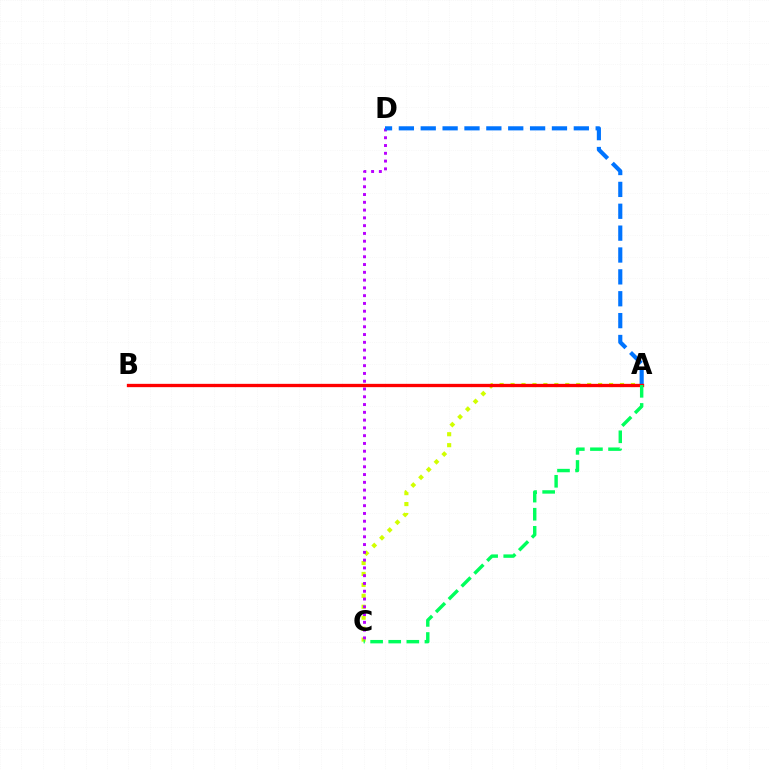{('A', 'C'): [{'color': '#d1ff00', 'line_style': 'dotted', 'thickness': 2.97}, {'color': '#00ff5c', 'line_style': 'dashed', 'thickness': 2.46}], ('C', 'D'): [{'color': '#b900ff', 'line_style': 'dotted', 'thickness': 2.11}], ('A', 'D'): [{'color': '#0074ff', 'line_style': 'dashed', 'thickness': 2.97}], ('A', 'B'): [{'color': '#ff0000', 'line_style': 'solid', 'thickness': 2.39}]}